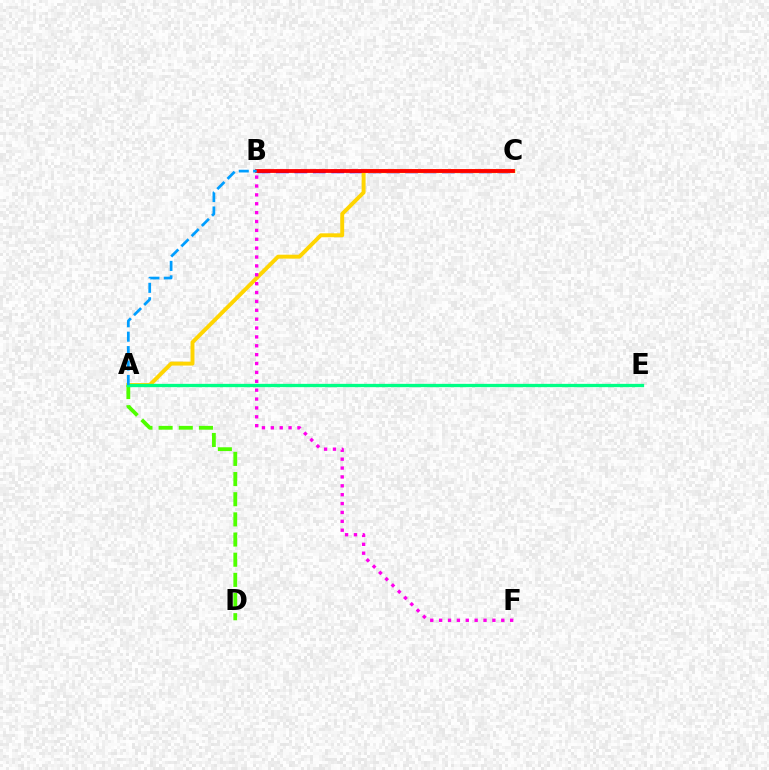{('B', 'C'): [{'color': '#3700ff', 'line_style': 'dashed', 'thickness': 2.51}, {'color': '#ff0000', 'line_style': 'solid', 'thickness': 2.75}], ('A', 'C'): [{'color': '#ffd500', 'line_style': 'solid', 'thickness': 2.83}], ('A', 'D'): [{'color': '#4fff00', 'line_style': 'dashed', 'thickness': 2.74}], ('A', 'E'): [{'color': '#00ff86', 'line_style': 'solid', 'thickness': 2.38}], ('A', 'B'): [{'color': '#009eff', 'line_style': 'dashed', 'thickness': 1.96}], ('B', 'F'): [{'color': '#ff00ed', 'line_style': 'dotted', 'thickness': 2.41}]}